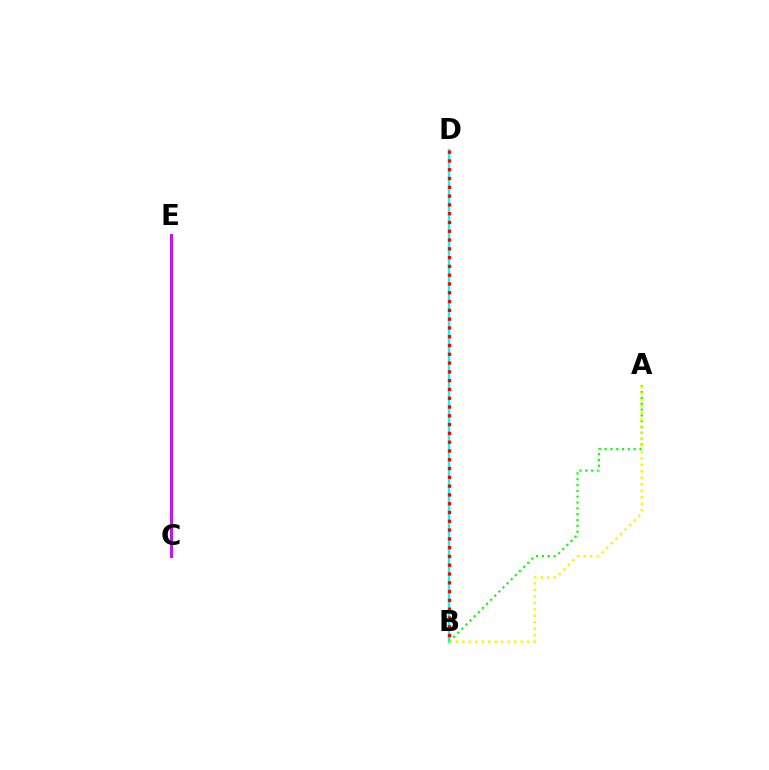{('B', 'D'): [{'color': '#00fff6', 'line_style': 'solid', 'thickness': 1.65}, {'color': '#ff0000', 'line_style': 'dotted', 'thickness': 2.39}], ('A', 'B'): [{'color': '#08ff00', 'line_style': 'dotted', 'thickness': 1.58}, {'color': '#fcf500', 'line_style': 'dotted', 'thickness': 1.76}], ('C', 'E'): [{'color': '#0010ff', 'line_style': 'solid', 'thickness': 1.84}, {'color': '#ee00ff', 'line_style': 'solid', 'thickness': 1.83}]}